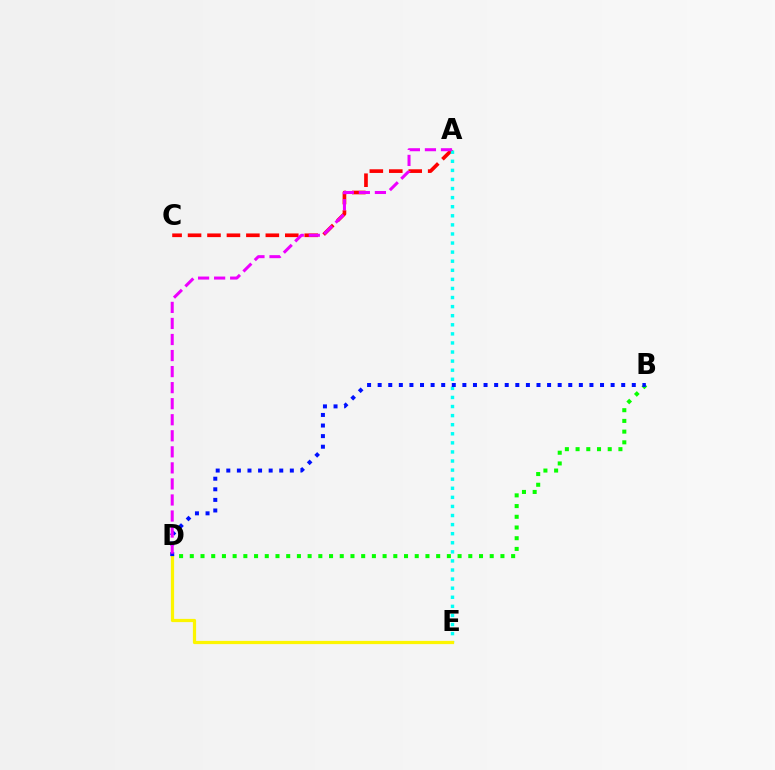{('A', 'C'): [{'color': '#ff0000', 'line_style': 'dashed', 'thickness': 2.64}], ('B', 'D'): [{'color': '#08ff00', 'line_style': 'dotted', 'thickness': 2.91}, {'color': '#0010ff', 'line_style': 'dotted', 'thickness': 2.88}], ('A', 'E'): [{'color': '#00fff6', 'line_style': 'dotted', 'thickness': 2.47}], ('D', 'E'): [{'color': '#fcf500', 'line_style': 'solid', 'thickness': 2.32}], ('A', 'D'): [{'color': '#ee00ff', 'line_style': 'dashed', 'thickness': 2.18}]}